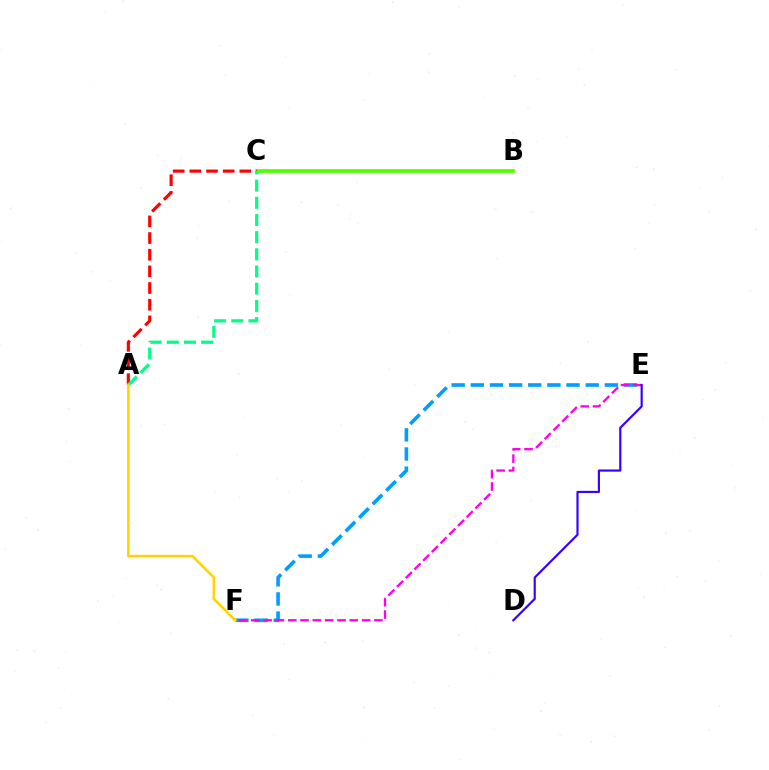{('E', 'F'): [{'color': '#009eff', 'line_style': 'dashed', 'thickness': 2.6}, {'color': '#ff00ed', 'line_style': 'dashed', 'thickness': 1.67}], ('B', 'C'): [{'color': '#4fff00', 'line_style': 'solid', 'thickness': 2.63}], ('A', 'C'): [{'color': '#ff0000', 'line_style': 'dashed', 'thickness': 2.26}, {'color': '#00ff86', 'line_style': 'dashed', 'thickness': 2.33}], ('A', 'F'): [{'color': '#ffd500', 'line_style': 'solid', 'thickness': 1.89}], ('D', 'E'): [{'color': '#3700ff', 'line_style': 'solid', 'thickness': 1.56}]}